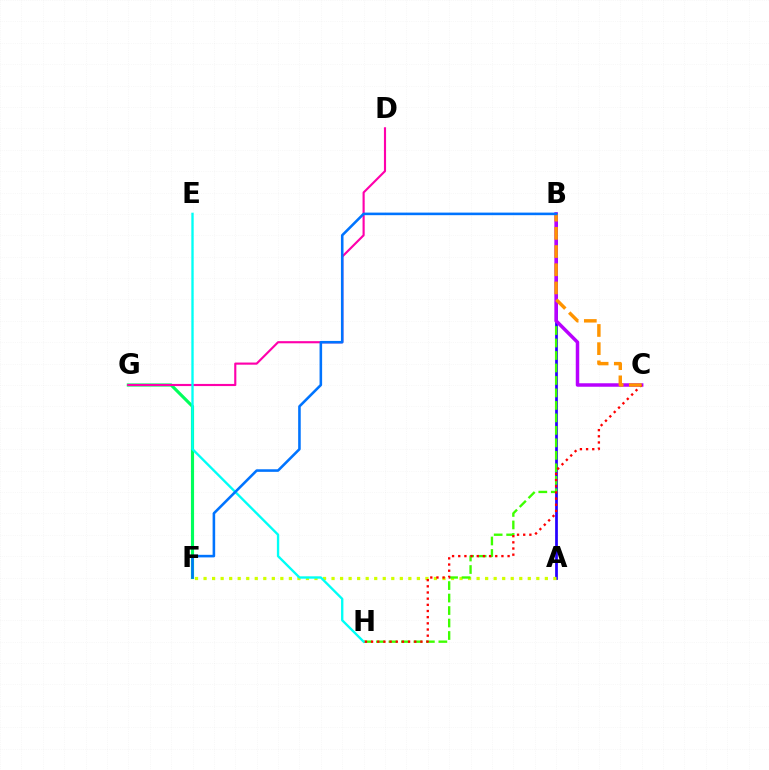{('A', 'B'): [{'color': '#2500ff', 'line_style': 'solid', 'thickness': 1.97}], ('A', 'F'): [{'color': '#d1ff00', 'line_style': 'dotted', 'thickness': 2.32}], ('F', 'G'): [{'color': '#00ff5c', 'line_style': 'solid', 'thickness': 2.25}], ('D', 'G'): [{'color': '#ff00ac', 'line_style': 'solid', 'thickness': 1.54}], ('B', 'H'): [{'color': '#3dff00', 'line_style': 'dashed', 'thickness': 1.7}], ('B', 'C'): [{'color': '#b900ff', 'line_style': 'solid', 'thickness': 2.51}, {'color': '#ff9400', 'line_style': 'dashed', 'thickness': 2.47}], ('E', 'H'): [{'color': '#00fff6', 'line_style': 'solid', 'thickness': 1.69}], ('C', 'H'): [{'color': '#ff0000', 'line_style': 'dotted', 'thickness': 1.68}], ('B', 'F'): [{'color': '#0074ff', 'line_style': 'solid', 'thickness': 1.86}]}